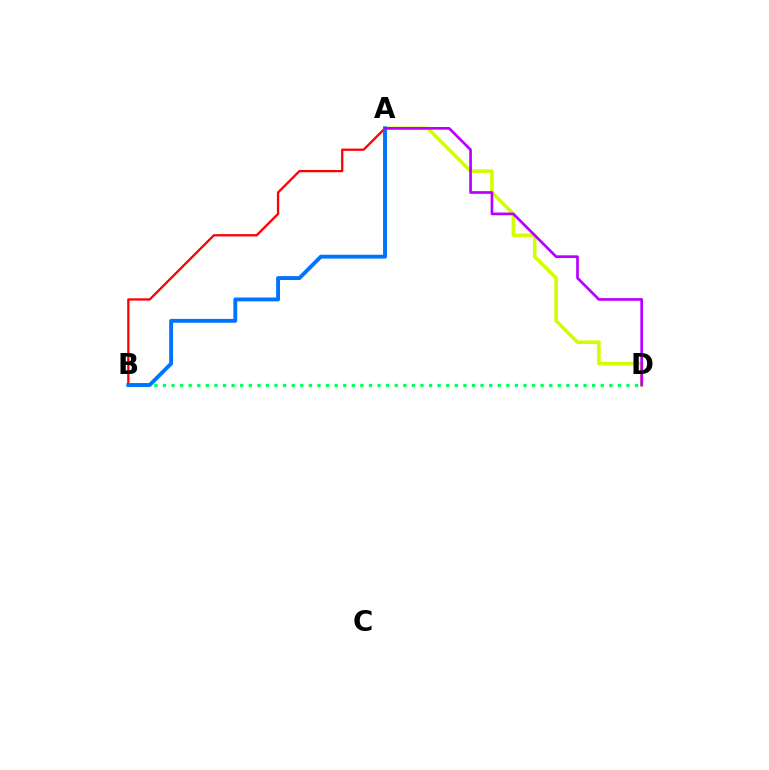{('A', 'D'): [{'color': '#d1ff00', 'line_style': 'solid', 'thickness': 2.57}, {'color': '#b900ff', 'line_style': 'solid', 'thickness': 1.94}], ('B', 'D'): [{'color': '#00ff5c', 'line_style': 'dotted', 'thickness': 2.33}], ('A', 'B'): [{'color': '#ff0000', 'line_style': 'solid', 'thickness': 1.65}, {'color': '#0074ff', 'line_style': 'solid', 'thickness': 2.8}]}